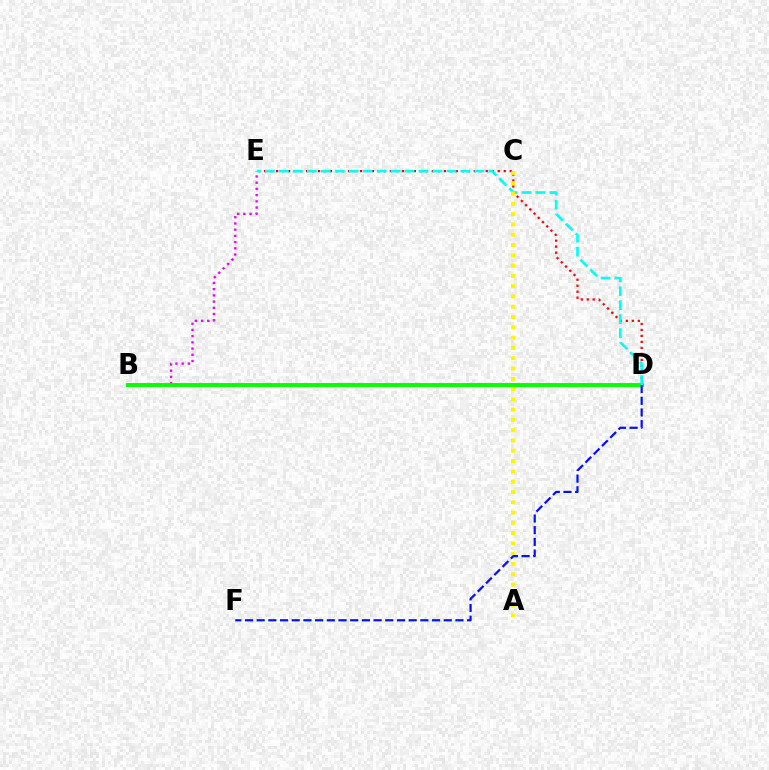{('D', 'E'): [{'color': '#ff0000', 'line_style': 'dotted', 'thickness': 1.63}, {'color': '#00fff6', 'line_style': 'dashed', 'thickness': 1.9}], ('B', 'E'): [{'color': '#ee00ff', 'line_style': 'dotted', 'thickness': 1.69}], ('B', 'D'): [{'color': '#08ff00', 'line_style': 'solid', 'thickness': 2.82}], ('A', 'C'): [{'color': '#fcf500', 'line_style': 'dotted', 'thickness': 2.8}], ('D', 'F'): [{'color': '#0010ff', 'line_style': 'dashed', 'thickness': 1.59}]}